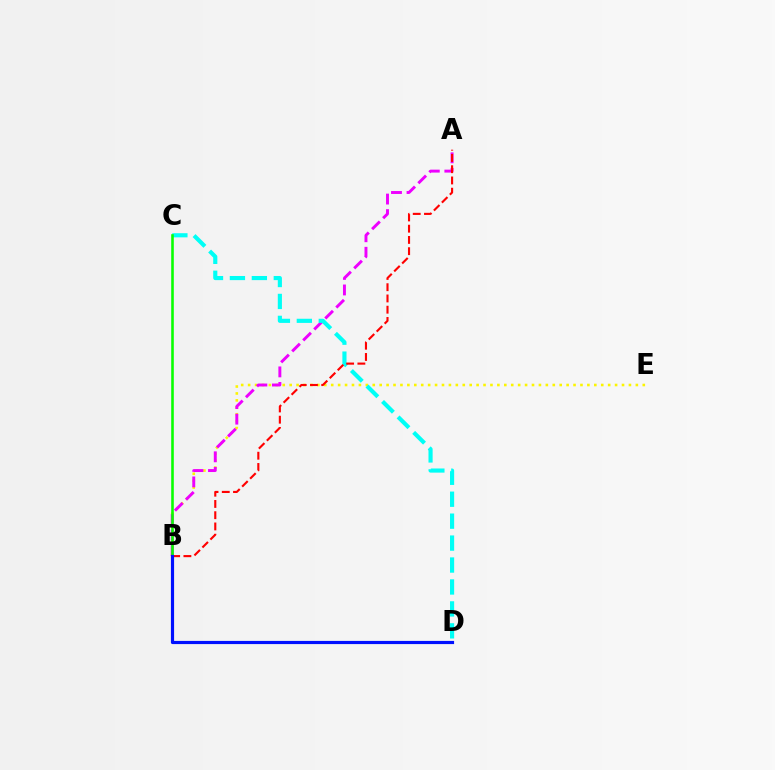{('B', 'E'): [{'color': '#fcf500', 'line_style': 'dotted', 'thickness': 1.88}], ('A', 'B'): [{'color': '#ee00ff', 'line_style': 'dashed', 'thickness': 2.11}, {'color': '#ff0000', 'line_style': 'dashed', 'thickness': 1.53}], ('C', 'D'): [{'color': '#00fff6', 'line_style': 'dashed', 'thickness': 2.98}], ('B', 'C'): [{'color': '#08ff00', 'line_style': 'solid', 'thickness': 1.86}], ('B', 'D'): [{'color': '#0010ff', 'line_style': 'solid', 'thickness': 2.28}]}